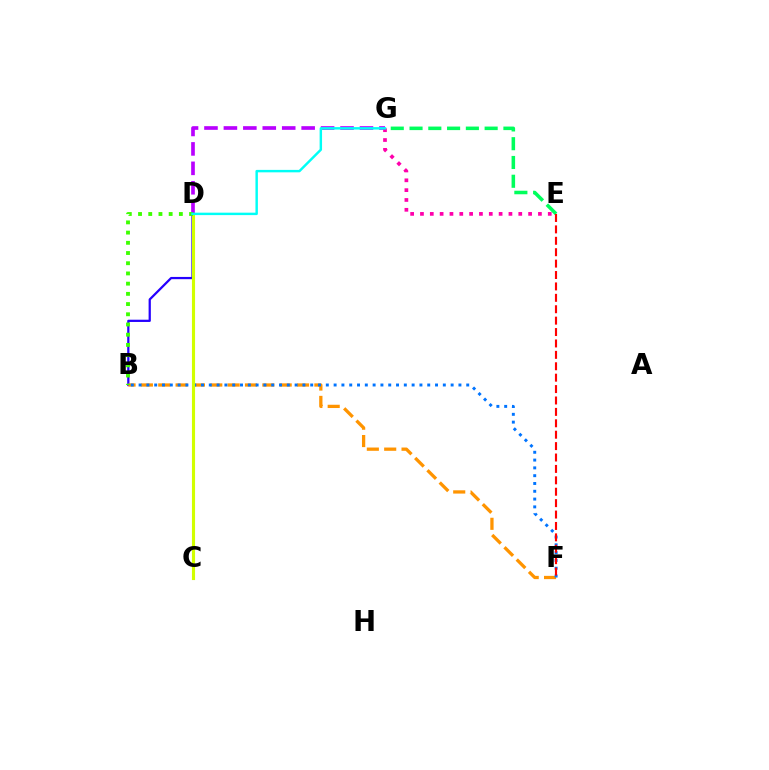{('D', 'G'): [{'color': '#b900ff', 'line_style': 'dashed', 'thickness': 2.64}, {'color': '#00fff6', 'line_style': 'solid', 'thickness': 1.76}], ('E', 'G'): [{'color': '#00ff5c', 'line_style': 'dashed', 'thickness': 2.55}, {'color': '#ff00ac', 'line_style': 'dotted', 'thickness': 2.67}], ('B', 'D'): [{'color': '#2500ff', 'line_style': 'solid', 'thickness': 1.62}, {'color': '#3dff00', 'line_style': 'dotted', 'thickness': 2.77}], ('B', 'F'): [{'color': '#ff9400', 'line_style': 'dashed', 'thickness': 2.36}, {'color': '#0074ff', 'line_style': 'dotted', 'thickness': 2.12}], ('E', 'F'): [{'color': '#ff0000', 'line_style': 'dashed', 'thickness': 1.55}], ('C', 'D'): [{'color': '#d1ff00', 'line_style': 'solid', 'thickness': 2.25}]}